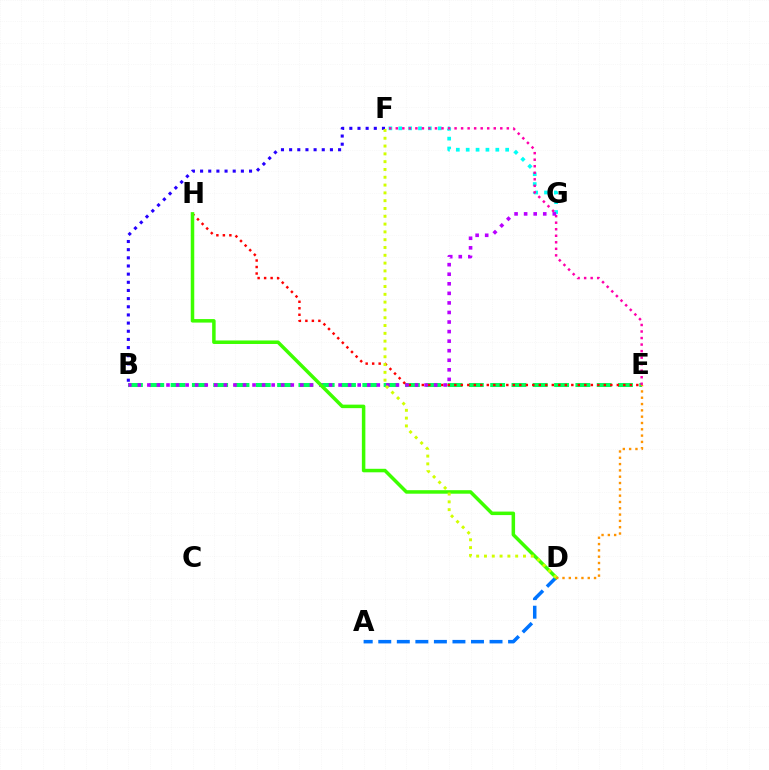{('F', 'G'): [{'color': '#00fff6', 'line_style': 'dotted', 'thickness': 2.68}], ('B', 'E'): [{'color': '#00ff5c', 'line_style': 'dashed', 'thickness': 2.89}], ('B', 'F'): [{'color': '#2500ff', 'line_style': 'dotted', 'thickness': 2.22}], ('E', 'H'): [{'color': '#ff0000', 'line_style': 'dotted', 'thickness': 1.77}], ('A', 'D'): [{'color': '#0074ff', 'line_style': 'dashed', 'thickness': 2.52}], ('E', 'F'): [{'color': '#ff00ac', 'line_style': 'dotted', 'thickness': 1.77}], ('B', 'G'): [{'color': '#b900ff', 'line_style': 'dotted', 'thickness': 2.6}], ('D', 'H'): [{'color': '#3dff00', 'line_style': 'solid', 'thickness': 2.52}], ('D', 'F'): [{'color': '#d1ff00', 'line_style': 'dotted', 'thickness': 2.12}], ('D', 'E'): [{'color': '#ff9400', 'line_style': 'dotted', 'thickness': 1.71}]}